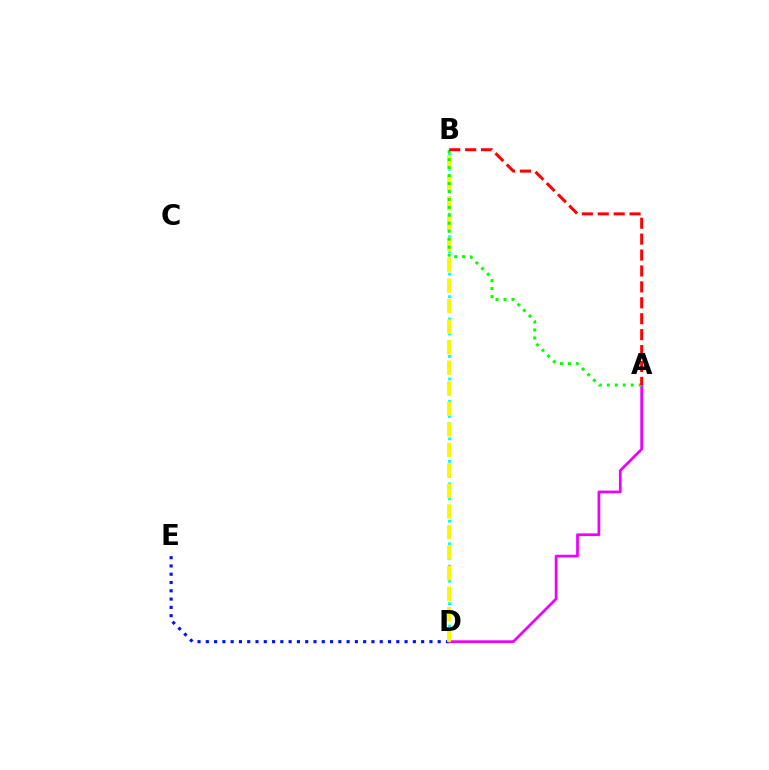{('D', 'E'): [{'color': '#0010ff', 'line_style': 'dotted', 'thickness': 2.25}], ('B', 'D'): [{'color': '#00fff6', 'line_style': 'dotted', 'thickness': 2.03}, {'color': '#fcf500', 'line_style': 'dashed', 'thickness': 2.79}], ('A', 'D'): [{'color': '#ee00ff', 'line_style': 'solid', 'thickness': 1.98}], ('A', 'B'): [{'color': '#08ff00', 'line_style': 'dotted', 'thickness': 2.16}, {'color': '#ff0000', 'line_style': 'dashed', 'thickness': 2.16}]}